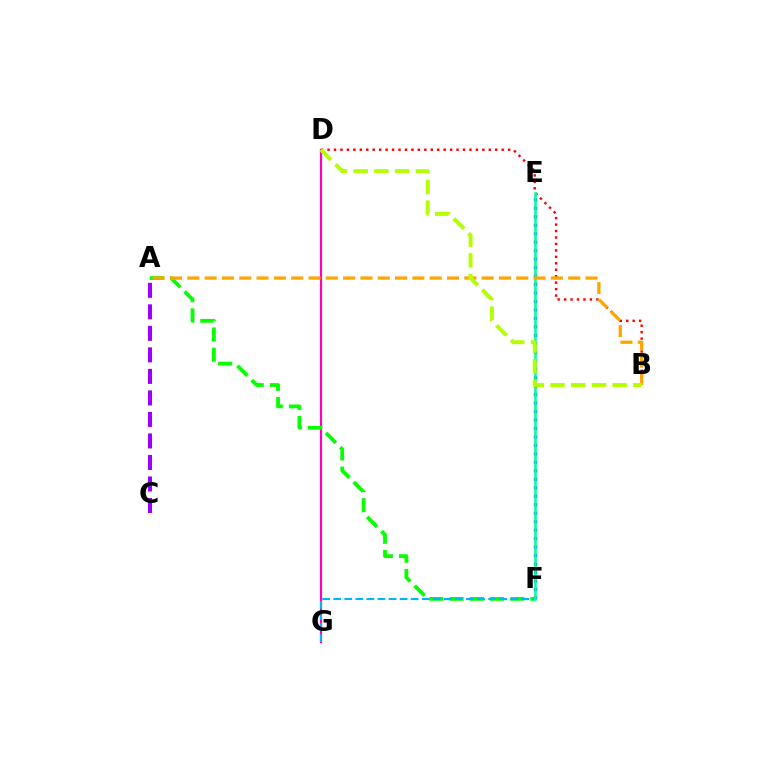{('E', 'F'): [{'color': '#0010ff', 'line_style': 'dotted', 'thickness': 2.3}, {'color': '#00ff9d', 'line_style': 'solid', 'thickness': 1.85}], ('B', 'D'): [{'color': '#ff0000', 'line_style': 'dotted', 'thickness': 1.75}, {'color': '#b3ff00', 'line_style': 'dashed', 'thickness': 2.82}], ('A', 'C'): [{'color': '#9b00ff', 'line_style': 'dashed', 'thickness': 2.92}], ('D', 'G'): [{'color': '#ff00bd', 'line_style': 'solid', 'thickness': 1.58}], ('A', 'F'): [{'color': '#08ff00', 'line_style': 'dashed', 'thickness': 2.74}], ('F', 'G'): [{'color': '#00b5ff', 'line_style': 'dashed', 'thickness': 1.5}], ('A', 'B'): [{'color': '#ffa500', 'line_style': 'dashed', 'thickness': 2.35}]}